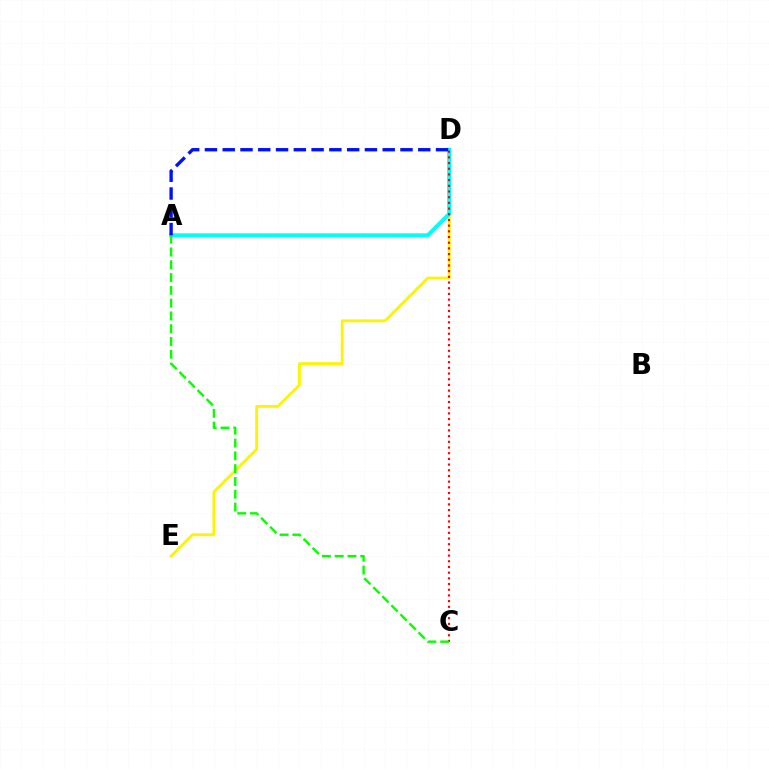{('A', 'D'): [{'color': '#ee00ff', 'line_style': 'solid', 'thickness': 1.75}, {'color': '#00fff6', 'line_style': 'solid', 'thickness': 2.85}, {'color': '#0010ff', 'line_style': 'dashed', 'thickness': 2.41}], ('D', 'E'): [{'color': '#fcf500', 'line_style': 'solid', 'thickness': 2.06}], ('C', 'D'): [{'color': '#ff0000', 'line_style': 'dotted', 'thickness': 1.55}], ('A', 'C'): [{'color': '#08ff00', 'line_style': 'dashed', 'thickness': 1.74}]}